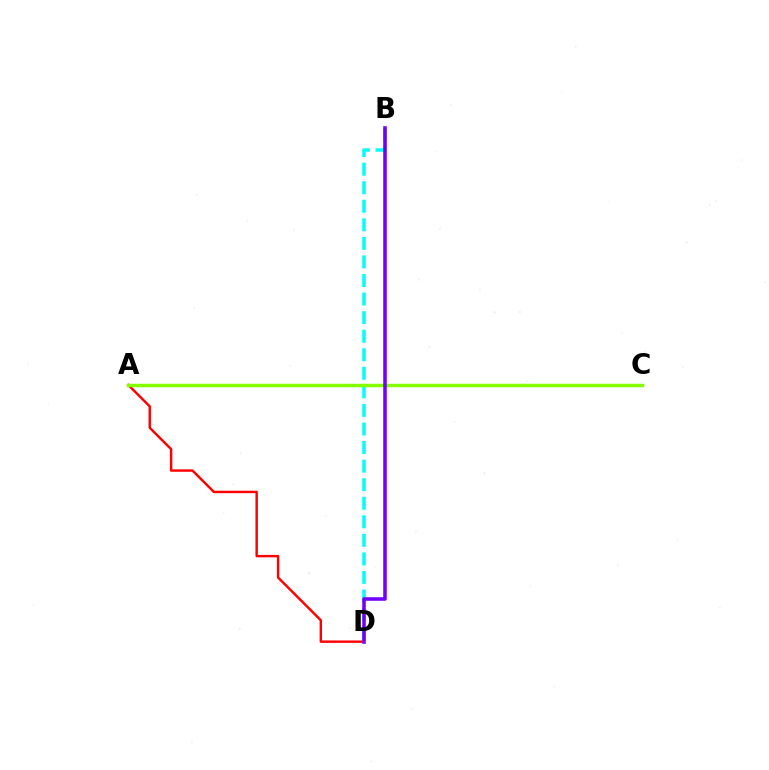{('A', 'D'): [{'color': '#ff0000', 'line_style': 'solid', 'thickness': 1.75}], ('B', 'D'): [{'color': '#00fff6', 'line_style': 'dashed', 'thickness': 2.52}, {'color': '#7200ff', 'line_style': 'solid', 'thickness': 2.56}], ('A', 'C'): [{'color': '#84ff00', 'line_style': 'solid', 'thickness': 2.5}]}